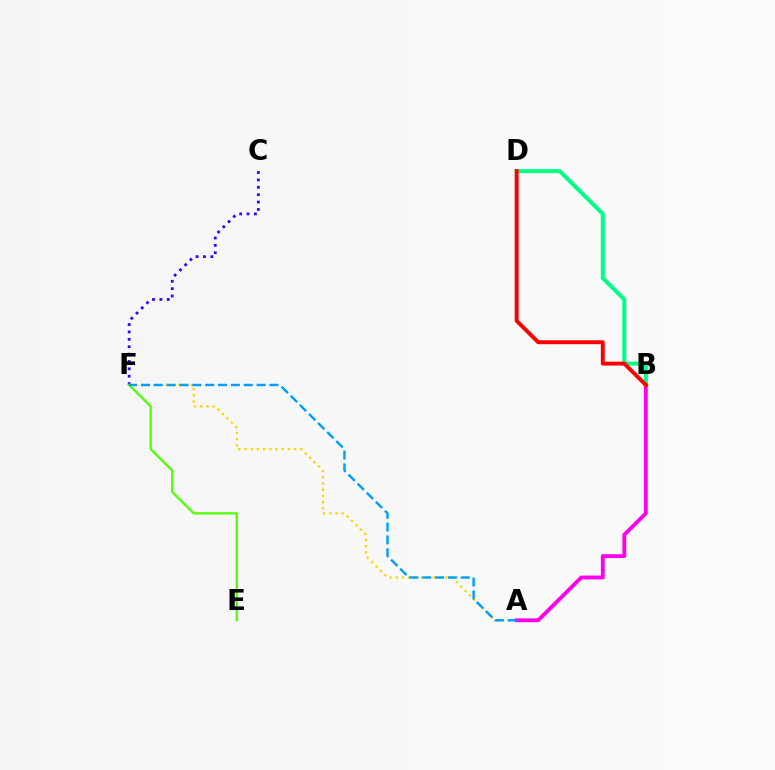{('C', 'F'): [{'color': '#3700ff', 'line_style': 'dotted', 'thickness': 2.0}], ('B', 'D'): [{'color': '#00ff86', 'line_style': 'solid', 'thickness': 2.89}, {'color': '#ff0000', 'line_style': 'solid', 'thickness': 2.81}], ('E', 'F'): [{'color': '#4fff00', 'line_style': 'solid', 'thickness': 1.63}], ('A', 'F'): [{'color': '#ffd500', 'line_style': 'dotted', 'thickness': 1.68}, {'color': '#009eff', 'line_style': 'dashed', 'thickness': 1.75}], ('A', 'B'): [{'color': '#ff00ed', 'line_style': 'solid', 'thickness': 2.77}]}